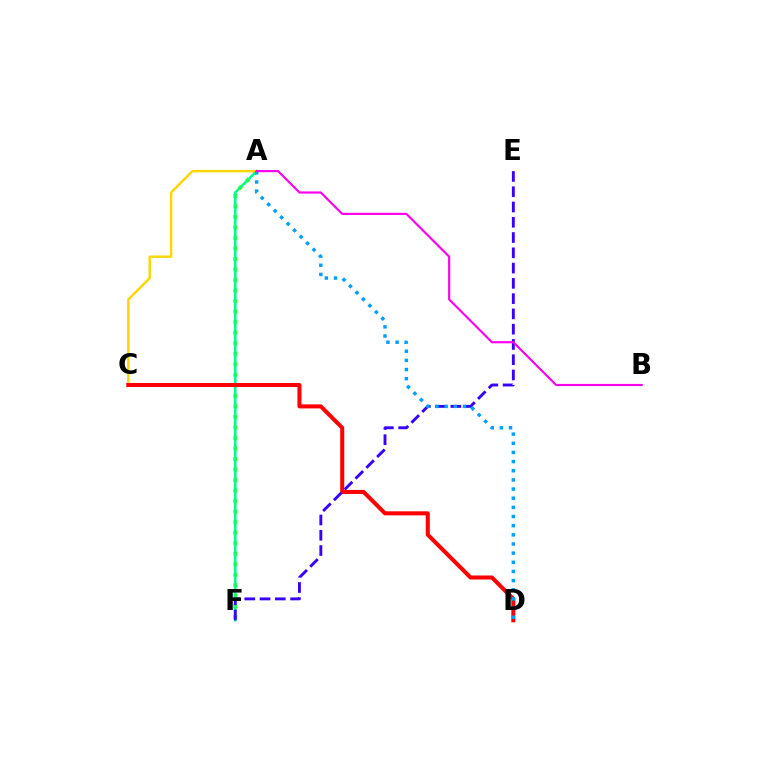{('A', 'F'): [{'color': '#4fff00', 'line_style': 'dotted', 'thickness': 2.86}, {'color': '#00ff86', 'line_style': 'solid', 'thickness': 1.81}], ('A', 'C'): [{'color': '#ffd500', 'line_style': 'solid', 'thickness': 1.74}], ('C', 'D'): [{'color': '#ff0000', 'line_style': 'solid', 'thickness': 2.91}], ('E', 'F'): [{'color': '#3700ff', 'line_style': 'dashed', 'thickness': 2.07}], ('A', 'D'): [{'color': '#009eff', 'line_style': 'dotted', 'thickness': 2.49}], ('A', 'B'): [{'color': '#ff00ed', 'line_style': 'solid', 'thickness': 1.55}]}